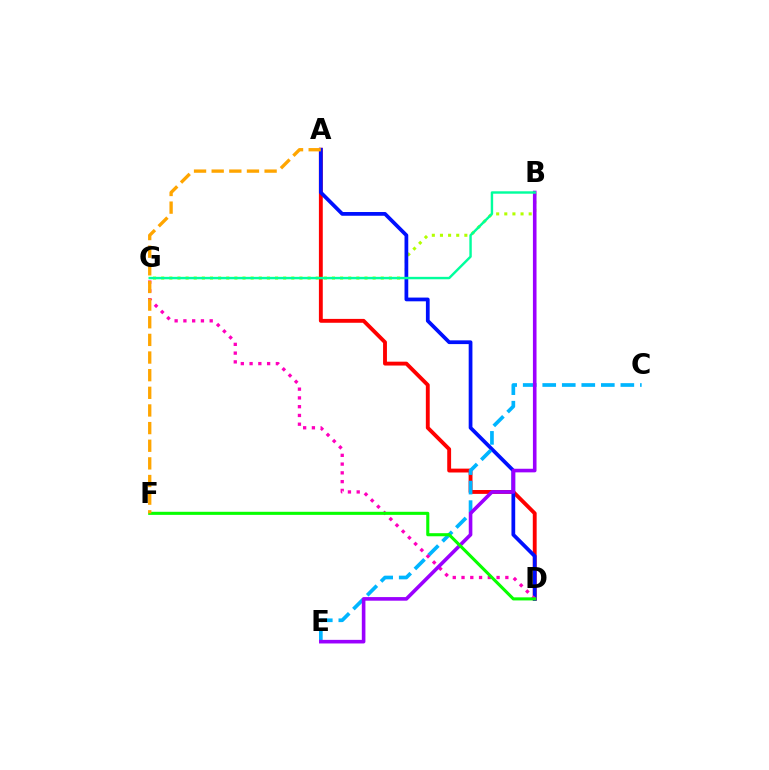{('A', 'D'): [{'color': '#ff0000', 'line_style': 'solid', 'thickness': 2.79}, {'color': '#0010ff', 'line_style': 'solid', 'thickness': 2.7}], ('B', 'G'): [{'color': '#b3ff00', 'line_style': 'dotted', 'thickness': 2.21}, {'color': '#00ff9d', 'line_style': 'solid', 'thickness': 1.75}], ('C', 'E'): [{'color': '#00b5ff', 'line_style': 'dashed', 'thickness': 2.65}], ('D', 'G'): [{'color': '#ff00bd', 'line_style': 'dotted', 'thickness': 2.38}], ('B', 'E'): [{'color': '#9b00ff', 'line_style': 'solid', 'thickness': 2.6}], ('D', 'F'): [{'color': '#08ff00', 'line_style': 'solid', 'thickness': 2.22}], ('A', 'F'): [{'color': '#ffa500', 'line_style': 'dashed', 'thickness': 2.4}]}